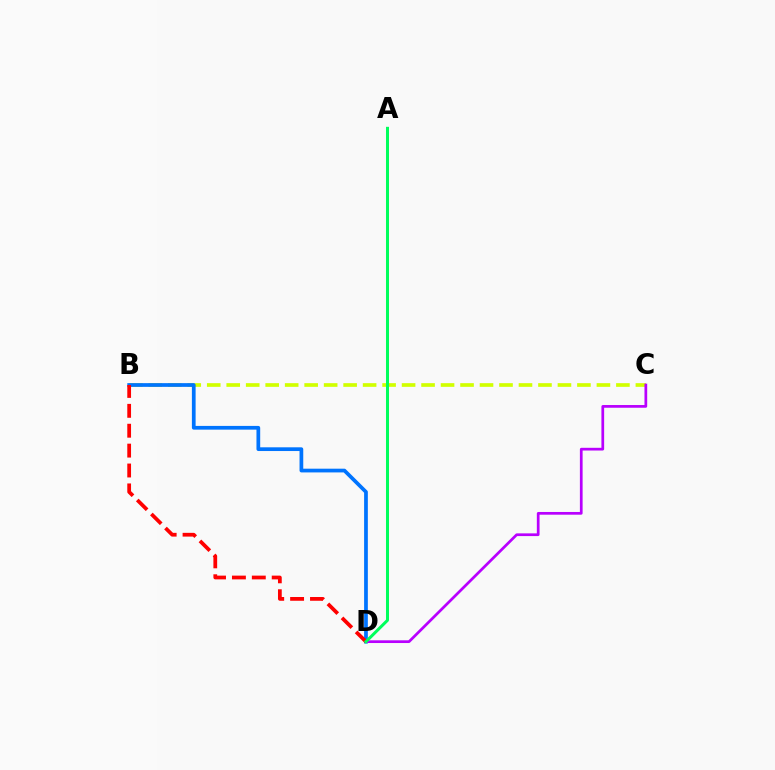{('B', 'C'): [{'color': '#d1ff00', 'line_style': 'dashed', 'thickness': 2.65}], ('B', 'D'): [{'color': '#0074ff', 'line_style': 'solid', 'thickness': 2.68}, {'color': '#ff0000', 'line_style': 'dashed', 'thickness': 2.7}], ('C', 'D'): [{'color': '#b900ff', 'line_style': 'solid', 'thickness': 1.96}], ('A', 'D'): [{'color': '#00ff5c', 'line_style': 'solid', 'thickness': 2.16}]}